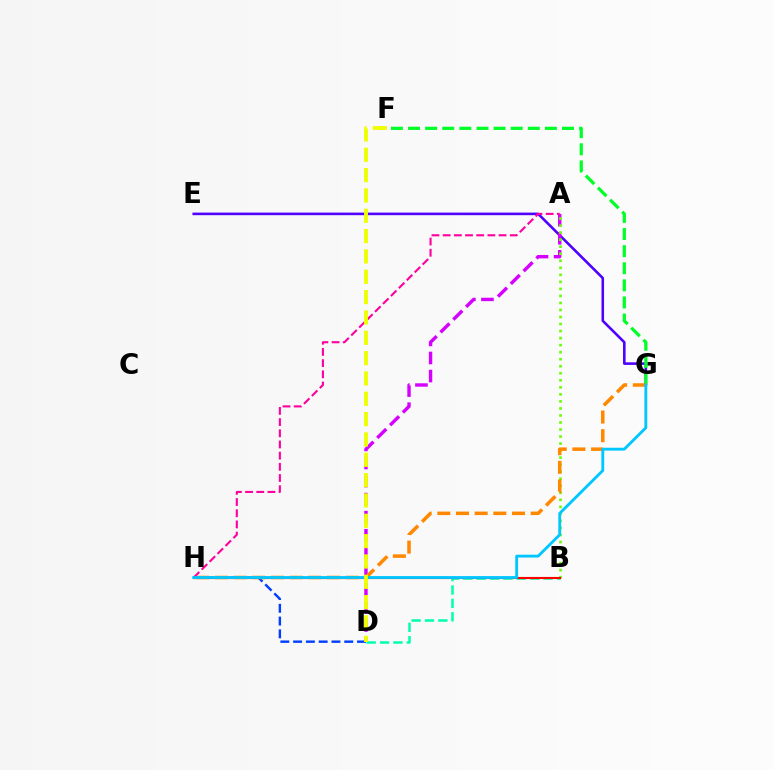{('D', 'H'): [{'color': '#003fff', 'line_style': 'dashed', 'thickness': 1.74}], ('E', 'G'): [{'color': '#4f00ff', 'line_style': 'solid', 'thickness': 1.86}], ('A', 'D'): [{'color': '#d600ff', 'line_style': 'dashed', 'thickness': 2.45}], ('A', 'H'): [{'color': '#ff00a0', 'line_style': 'dashed', 'thickness': 1.52}], ('F', 'G'): [{'color': '#00ff27', 'line_style': 'dashed', 'thickness': 2.32}], ('A', 'B'): [{'color': '#66ff00', 'line_style': 'dotted', 'thickness': 1.91}], ('B', 'D'): [{'color': '#00ffaf', 'line_style': 'dashed', 'thickness': 1.82}], ('B', 'H'): [{'color': '#ff0000', 'line_style': 'solid', 'thickness': 1.53}], ('G', 'H'): [{'color': '#ff8800', 'line_style': 'dashed', 'thickness': 2.54}, {'color': '#00c7ff', 'line_style': 'solid', 'thickness': 2.05}], ('D', 'F'): [{'color': '#eeff00', 'line_style': 'dashed', 'thickness': 2.76}]}